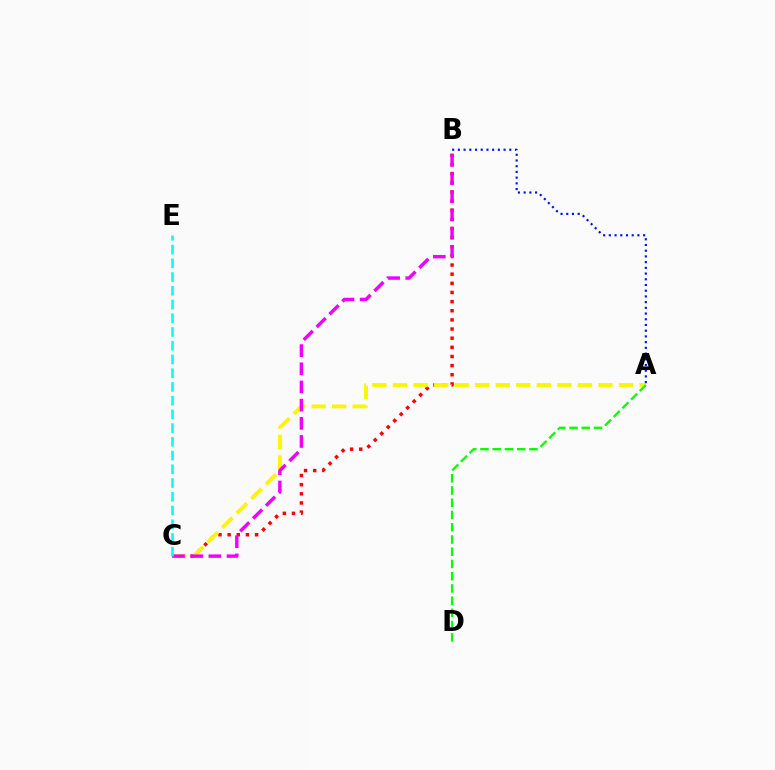{('B', 'C'): [{'color': '#ff0000', 'line_style': 'dotted', 'thickness': 2.48}, {'color': '#ee00ff', 'line_style': 'dashed', 'thickness': 2.47}], ('A', 'C'): [{'color': '#fcf500', 'line_style': 'dashed', 'thickness': 2.79}], ('A', 'D'): [{'color': '#08ff00', 'line_style': 'dashed', 'thickness': 1.66}], ('A', 'B'): [{'color': '#0010ff', 'line_style': 'dotted', 'thickness': 1.55}], ('C', 'E'): [{'color': '#00fff6', 'line_style': 'dashed', 'thickness': 1.87}]}